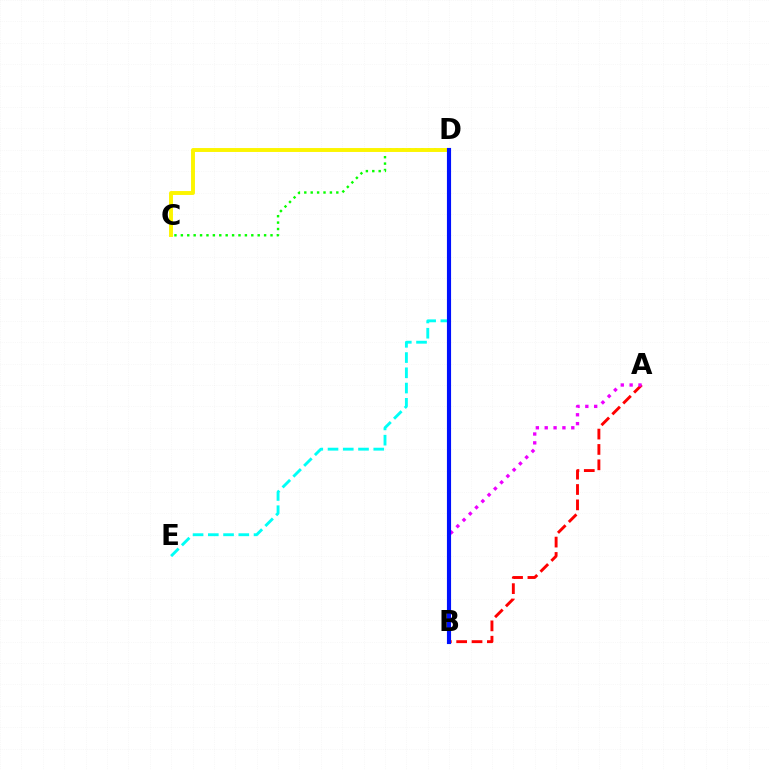{('A', 'B'): [{'color': '#ff0000', 'line_style': 'dashed', 'thickness': 2.09}, {'color': '#ee00ff', 'line_style': 'dotted', 'thickness': 2.41}], ('C', 'D'): [{'color': '#08ff00', 'line_style': 'dotted', 'thickness': 1.74}, {'color': '#fcf500', 'line_style': 'solid', 'thickness': 2.82}], ('D', 'E'): [{'color': '#00fff6', 'line_style': 'dashed', 'thickness': 2.07}], ('B', 'D'): [{'color': '#0010ff', 'line_style': 'solid', 'thickness': 2.98}]}